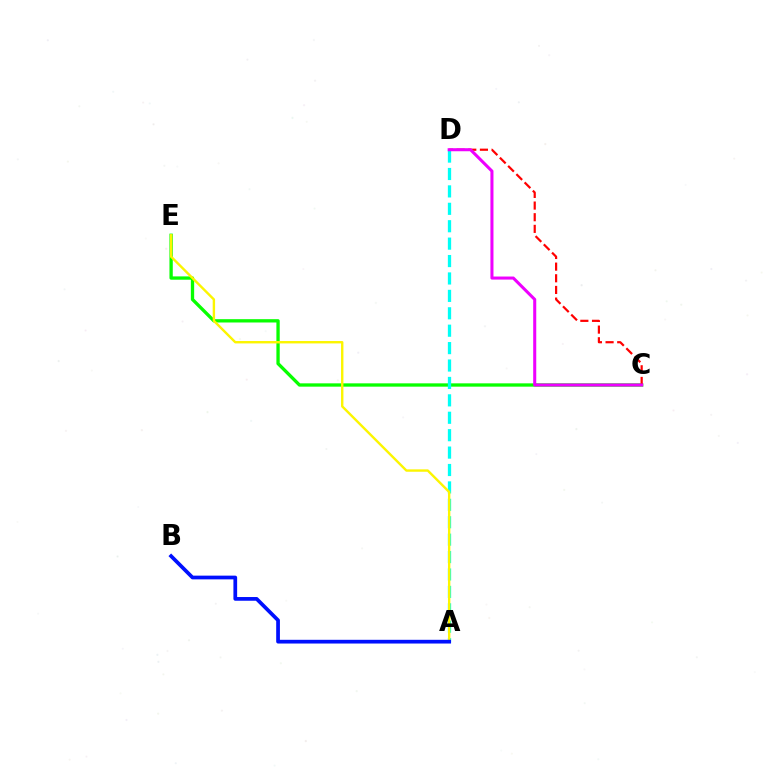{('C', 'E'): [{'color': '#08ff00', 'line_style': 'solid', 'thickness': 2.39}], ('C', 'D'): [{'color': '#ff0000', 'line_style': 'dashed', 'thickness': 1.58}, {'color': '#ee00ff', 'line_style': 'solid', 'thickness': 2.2}], ('A', 'D'): [{'color': '#00fff6', 'line_style': 'dashed', 'thickness': 2.37}], ('A', 'E'): [{'color': '#fcf500', 'line_style': 'solid', 'thickness': 1.72}], ('A', 'B'): [{'color': '#0010ff', 'line_style': 'solid', 'thickness': 2.68}]}